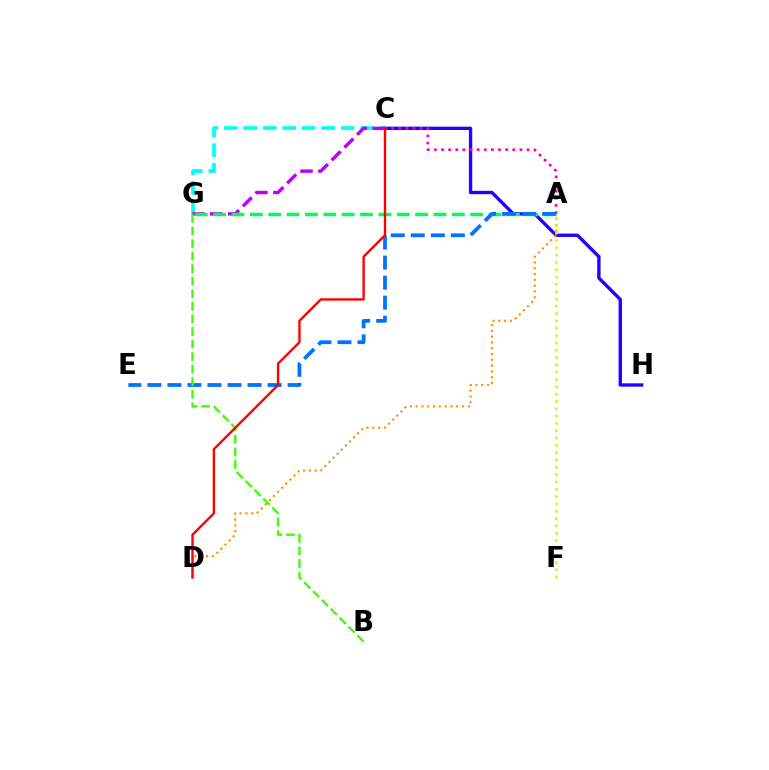{('C', 'G'): [{'color': '#00fff6', 'line_style': 'dashed', 'thickness': 2.65}, {'color': '#b900ff', 'line_style': 'dashed', 'thickness': 2.44}], ('C', 'H'): [{'color': '#2500ff', 'line_style': 'solid', 'thickness': 2.42}], ('A', 'C'): [{'color': '#ff00ac', 'line_style': 'dotted', 'thickness': 1.94}], ('A', 'G'): [{'color': '#00ff5c', 'line_style': 'dashed', 'thickness': 2.49}], ('A', 'E'): [{'color': '#0074ff', 'line_style': 'dashed', 'thickness': 2.72}], ('A', 'D'): [{'color': '#ff9400', 'line_style': 'dotted', 'thickness': 1.58}], ('B', 'G'): [{'color': '#3dff00', 'line_style': 'dashed', 'thickness': 1.71}], ('A', 'F'): [{'color': '#d1ff00', 'line_style': 'dotted', 'thickness': 1.99}], ('C', 'D'): [{'color': '#ff0000', 'line_style': 'solid', 'thickness': 1.7}]}